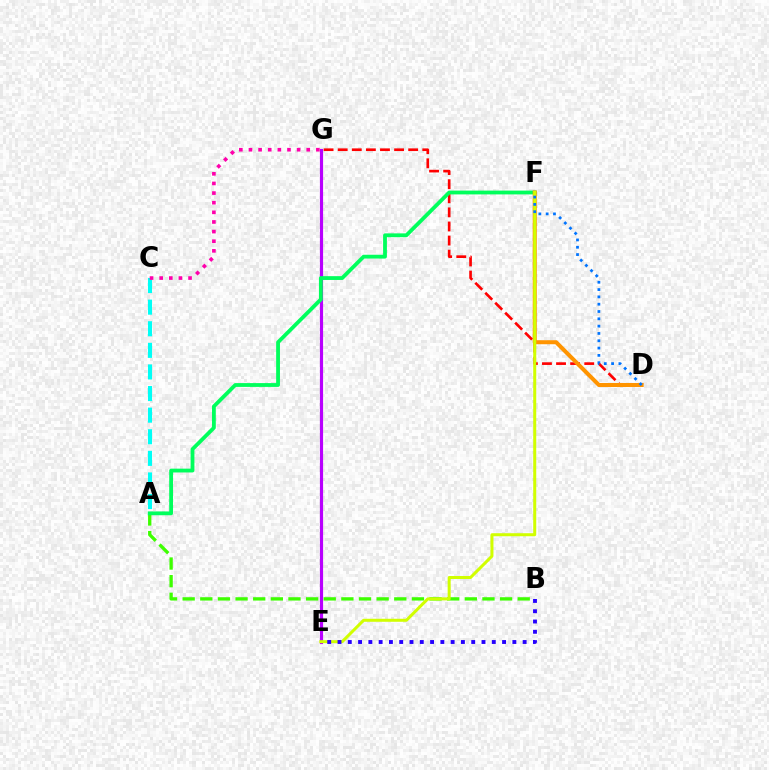{('A', 'B'): [{'color': '#3dff00', 'line_style': 'dashed', 'thickness': 2.4}], ('E', 'G'): [{'color': '#b900ff', 'line_style': 'solid', 'thickness': 2.28}], ('D', 'G'): [{'color': '#ff0000', 'line_style': 'dashed', 'thickness': 1.91}], ('A', 'F'): [{'color': '#00ff5c', 'line_style': 'solid', 'thickness': 2.74}], ('D', 'F'): [{'color': '#ff9400', 'line_style': 'solid', 'thickness': 2.9}, {'color': '#0074ff', 'line_style': 'dotted', 'thickness': 1.99}], ('A', 'C'): [{'color': '#00fff6', 'line_style': 'dashed', 'thickness': 2.93}], ('E', 'F'): [{'color': '#d1ff00', 'line_style': 'solid', 'thickness': 2.17}], ('C', 'G'): [{'color': '#ff00ac', 'line_style': 'dotted', 'thickness': 2.62}], ('B', 'E'): [{'color': '#2500ff', 'line_style': 'dotted', 'thickness': 2.79}]}